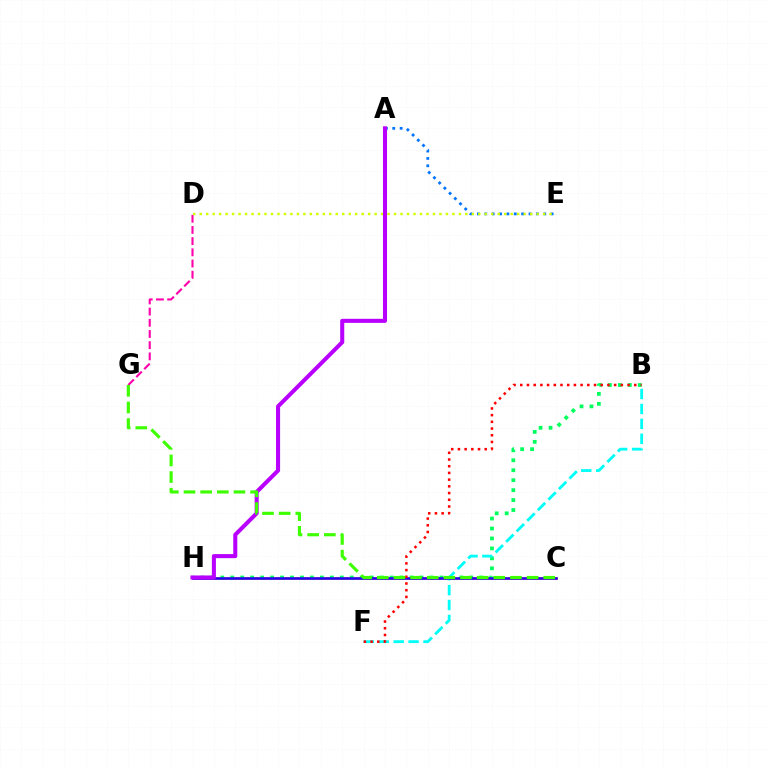{('D', 'G'): [{'color': '#ff00ac', 'line_style': 'dashed', 'thickness': 1.52}], ('C', 'H'): [{'color': '#ff9400', 'line_style': 'solid', 'thickness': 1.92}, {'color': '#2500ff', 'line_style': 'solid', 'thickness': 1.82}], ('A', 'E'): [{'color': '#0074ff', 'line_style': 'dotted', 'thickness': 2.0}], ('B', 'H'): [{'color': '#00ff5c', 'line_style': 'dotted', 'thickness': 2.71}], ('B', 'F'): [{'color': '#00fff6', 'line_style': 'dashed', 'thickness': 2.03}, {'color': '#ff0000', 'line_style': 'dotted', 'thickness': 1.82}], ('D', 'E'): [{'color': '#d1ff00', 'line_style': 'dotted', 'thickness': 1.76}], ('A', 'H'): [{'color': '#b900ff', 'line_style': 'solid', 'thickness': 2.92}], ('C', 'G'): [{'color': '#3dff00', 'line_style': 'dashed', 'thickness': 2.26}]}